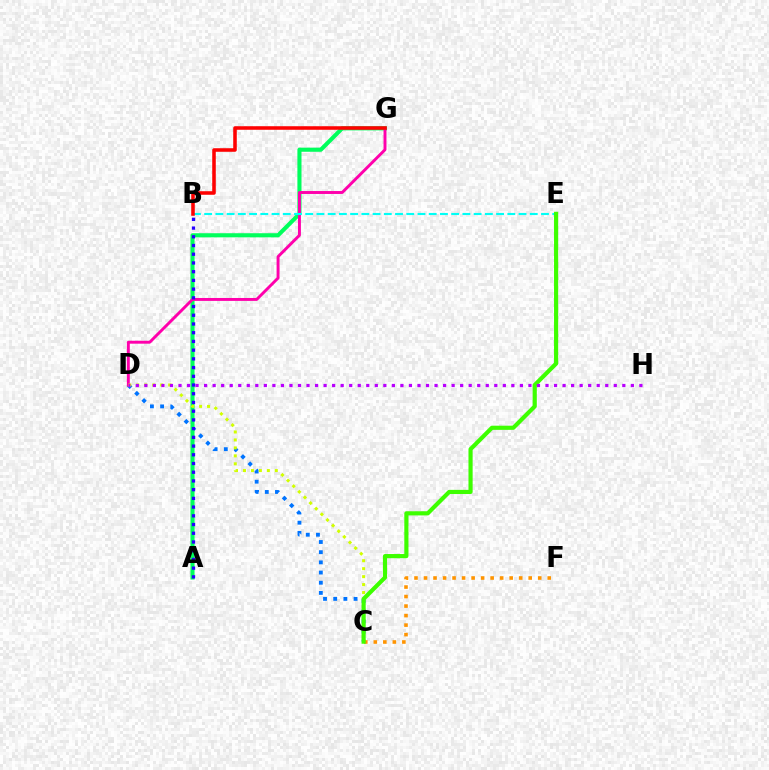{('C', 'D'): [{'color': '#0074ff', 'line_style': 'dotted', 'thickness': 2.77}, {'color': '#d1ff00', 'line_style': 'dotted', 'thickness': 2.16}], ('A', 'G'): [{'color': '#00ff5c', 'line_style': 'solid', 'thickness': 2.95}], ('D', 'G'): [{'color': '#ff00ac', 'line_style': 'solid', 'thickness': 2.11}], ('C', 'F'): [{'color': '#ff9400', 'line_style': 'dotted', 'thickness': 2.59}], ('B', 'E'): [{'color': '#00fff6', 'line_style': 'dashed', 'thickness': 1.53}], ('C', 'E'): [{'color': '#3dff00', 'line_style': 'solid', 'thickness': 2.99}], ('B', 'G'): [{'color': '#ff0000', 'line_style': 'solid', 'thickness': 2.56}], ('D', 'H'): [{'color': '#b900ff', 'line_style': 'dotted', 'thickness': 2.32}], ('A', 'B'): [{'color': '#2500ff', 'line_style': 'dotted', 'thickness': 2.37}]}